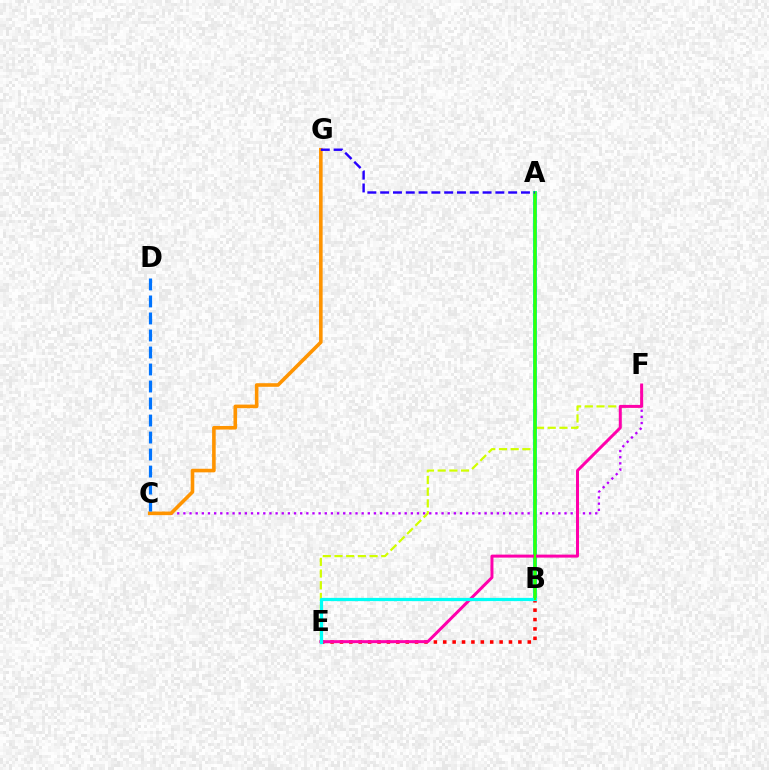{('C', 'F'): [{'color': '#b900ff', 'line_style': 'dotted', 'thickness': 1.67}], ('E', 'F'): [{'color': '#d1ff00', 'line_style': 'dashed', 'thickness': 1.59}, {'color': '#ff00ac', 'line_style': 'solid', 'thickness': 2.16}], ('C', 'G'): [{'color': '#ff9400', 'line_style': 'solid', 'thickness': 2.59}], ('A', 'B'): [{'color': '#00ff5c', 'line_style': 'solid', 'thickness': 2.76}, {'color': '#3dff00', 'line_style': 'solid', 'thickness': 1.54}], ('B', 'E'): [{'color': '#ff0000', 'line_style': 'dotted', 'thickness': 2.55}, {'color': '#00fff6', 'line_style': 'solid', 'thickness': 2.33}], ('C', 'D'): [{'color': '#0074ff', 'line_style': 'dashed', 'thickness': 2.31}], ('A', 'G'): [{'color': '#2500ff', 'line_style': 'dashed', 'thickness': 1.74}]}